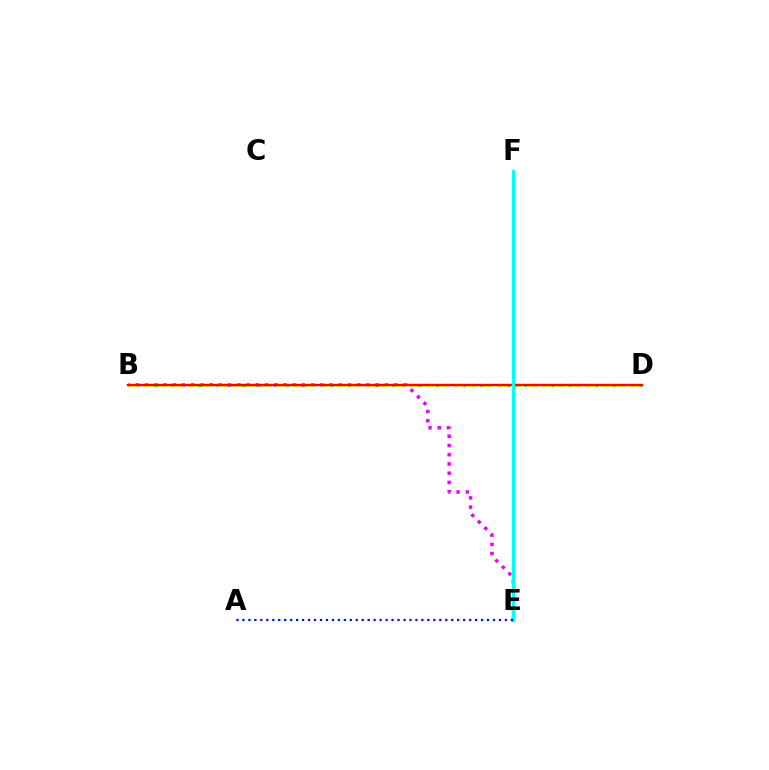{('B', 'E'): [{'color': '#ee00ff', 'line_style': 'dotted', 'thickness': 2.51}], ('B', 'D'): [{'color': '#08ff00', 'line_style': 'dotted', 'thickness': 2.4}, {'color': '#fcf500', 'line_style': 'dashed', 'thickness': 2.0}, {'color': '#ff0000', 'line_style': 'solid', 'thickness': 1.7}], ('E', 'F'): [{'color': '#00fff6', 'line_style': 'solid', 'thickness': 2.37}], ('A', 'E'): [{'color': '#0010ff', 'line_style': 'dotted', 'thickness': 1.62}]}